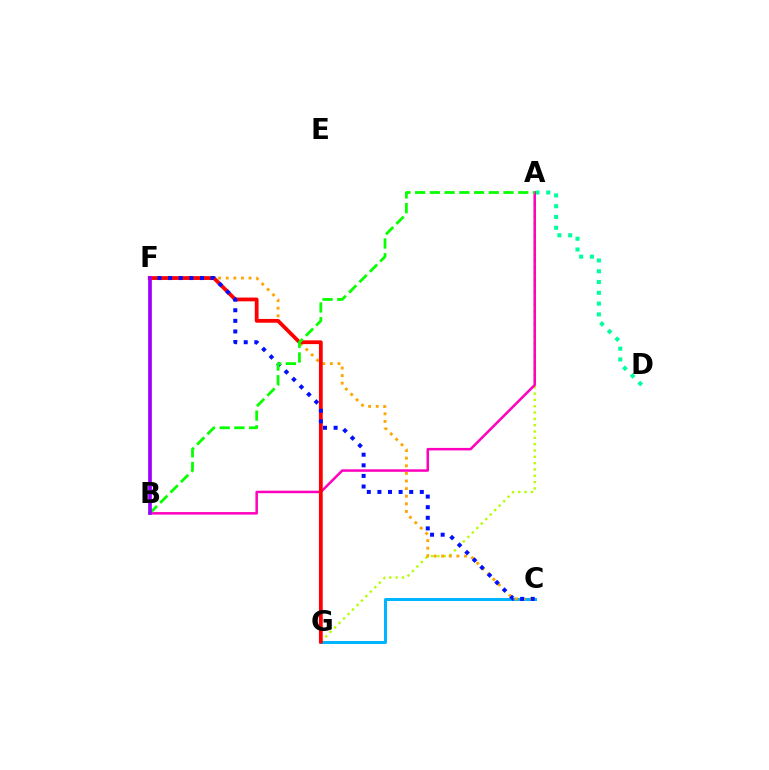{('A', 'G'): [{'color': '#b3ff00', 'line_style': 'dotted', 'thickness': 1.72}], ('C', 'G'): [{'color': '#00b5ff', 'line_style': 'solid', 'thickness': 2.17}], ('A', 'D'): [{'color': '#00ff9d', 'line_style': 'dotted', 'thickness': 2.93}], ('A', 'B'): [{'color': '#ff00bd', 'line_style': 'solid', 'thickness': 1.81}, {'color': '#08ff00', 'line_style': 'dashed', 'thickness': 2.0}], ('C', 'F'): [{'color': '#ffa500', 'line_style': 'dotted', 'thickness': 2.07}, {'color': '#0010ff', 'line_style': 'dotted', 'thickness': 2.88}], ('F', 'G'): [{'color': '#ff0000', 'line_style': 'solid', 'thickness': 2.72}], ('B', 'F'): [{'color': '#9b00ff', 'line_style': 'solid', 'thickness': 2.64}]}